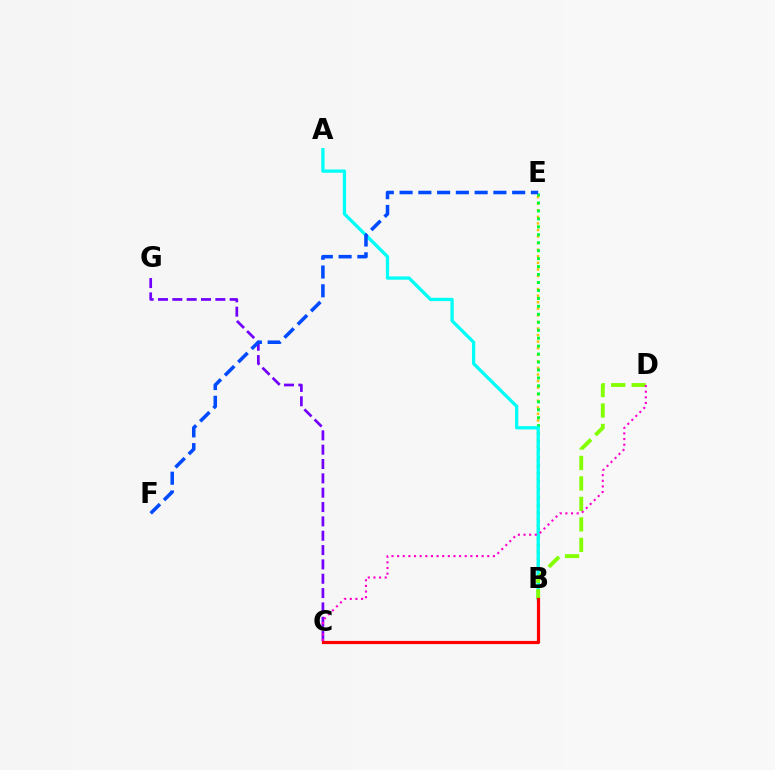{('B', 'E'): [{'color': '#ffbd00', 'line_style': 'dotted', 'thickness': 1.78}, {'color': '#00ff39', 'line_style': 'dotted', 'thickness': 2.16}], ('A', 'B'): [{'color': '#00fff6', 'line_style': 'solid', 'thickness': 2.36}], ('B', 'D'): [{'color': '#84ff00', 'line_style': 'dashed', 'thickness': 2.78}], ('C', 'G'): [{'color': '#7200ff', 'line_style': 'dashed', 'thickness': 1.95}], ('B', 'C'): [{'color': '#ff0000', 'line_style': 'solid', 'thickness': 2.3}], ('E', 'F'): [{'color': '#004bff', 'line_style': 'dashed', 'thickness': 2.55}], ('C', 'D'): [{'color': '#ff00cf', 'line_style': 'dotted', 'thickness': 1.53}]}